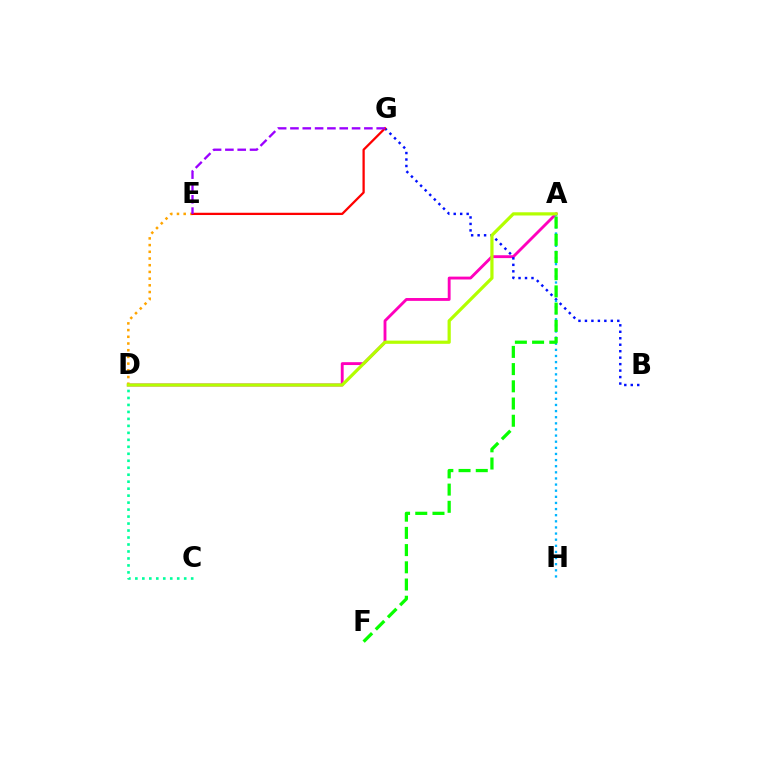{('A', 'D'): [{'color': '#ff00bd', 'line_style': 'solid', 'thickness': 2.06}, {'color': '#b3ff00', 'line_style': 'solid', 'thickness': 2.31}], ('D', 'E'): [{'color': '#ffa500', 'line_style': 'dotted', 'thickness': 1.82}], ('B', 'G'): [{'color': '#0010ff', 'line_style': 'dotted', 'thickness': 1.76}], ('A', 'H'): [{'color': '#00b5ff', 'line_style': 'dotted', 'thickness': 1.66}], ('E', 'G'): [{'color': '#ff0000', 'line_style': 'solid', 'thickness': 1.63}, {'color': '#9b00ff', 'line_style': 'dashed', 'thickness': 1.67}], ('A', 'F'): [{'color': '#08ff00', 'line_style': 'dashed', 'thickness': 2.34}], ('C', 'D'): [{'color': '#00ff9d', 'line_style': 'dotted', 'thickness': 1.9}]}